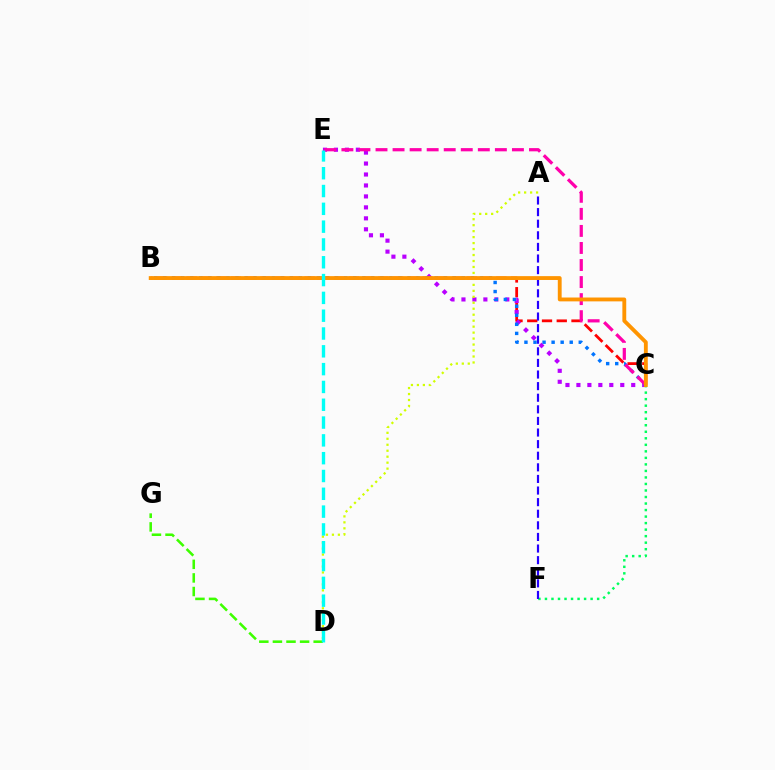{('B', 'C'): [{'color': '#ff0000', 'line_style': 'dashed', 'thickness': 2.0}, {'color': '#0074ff', 'line_style': 'dotted', 'thickness': 2.46}, {'color': '#ff9400', 'line_style': 'solid', 'thickness': 2.77}], ('C', 'E'): [{'color': '#b900ff', 'line_style': 'dotted', 'thickness': 2.98}, {'color': '#ff00ac', 'line_style': 'dashed', 'thickness': 2.32}], ('D', 'G'): [{'color': '#3dff00', 'line_style': 'dashed', 'thickness': 1.85}], ('C', 'F'): [{'color': '#00ff5c', 'line_style': 'dotted', 'thickness': 1.77}], ('A', 'F'): [{'color': '#2500ff', 'line_style': 'dashed', 'thickness': 1.58}], ('A', 'D'): [{'color': '#d1ff00', 'line_style': 'dotted', 'thickness': 1.62}], ('D', 'E'): [{'color': '#00fff6', 'line_style': 'dashed', 'thickness': 2.42}]}